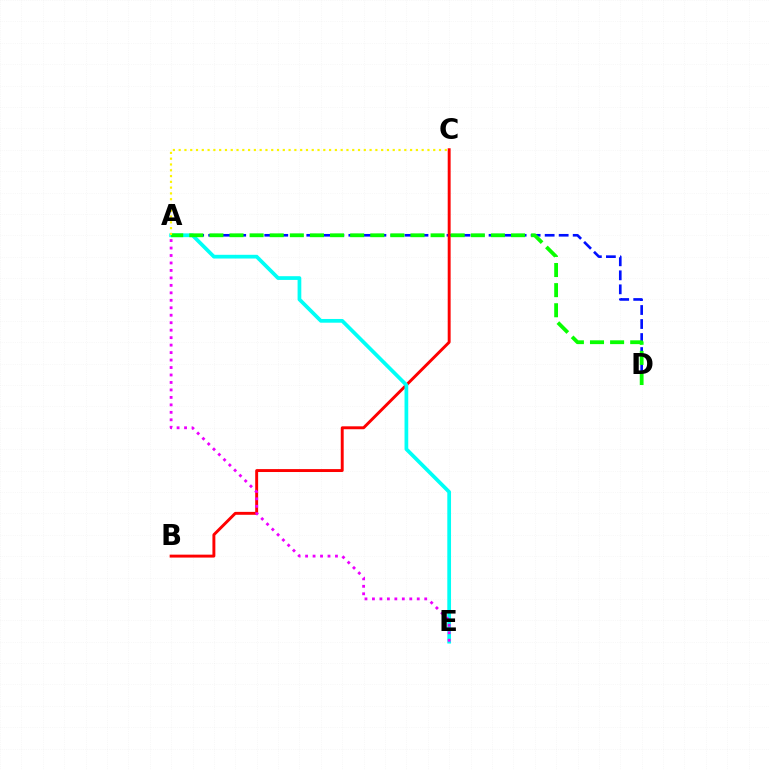{('A', 'D'): [{'color': '#0010ff', 'line_style': 'dashed', 'thickness': 1.9}, {'color': '#08ff00', 'line_style': 'dashed', 'thickness': 2.73}], ('B', 'C'): [{'color': '#ff0000', 'line_style': 'solid', 'thickness': 2.1}], ('A', 'E'): [{'color': '#00fff6', 'line_style': 'solid', 'thickness': 2.68}, {'color': '#ee00ff', 'line_style': 'dotted', 'thickness': 2.03}], ('A', 'C'): [{'color': '#fcf500', 'line_style': 'dotted', 'thickness': 1.57}]}